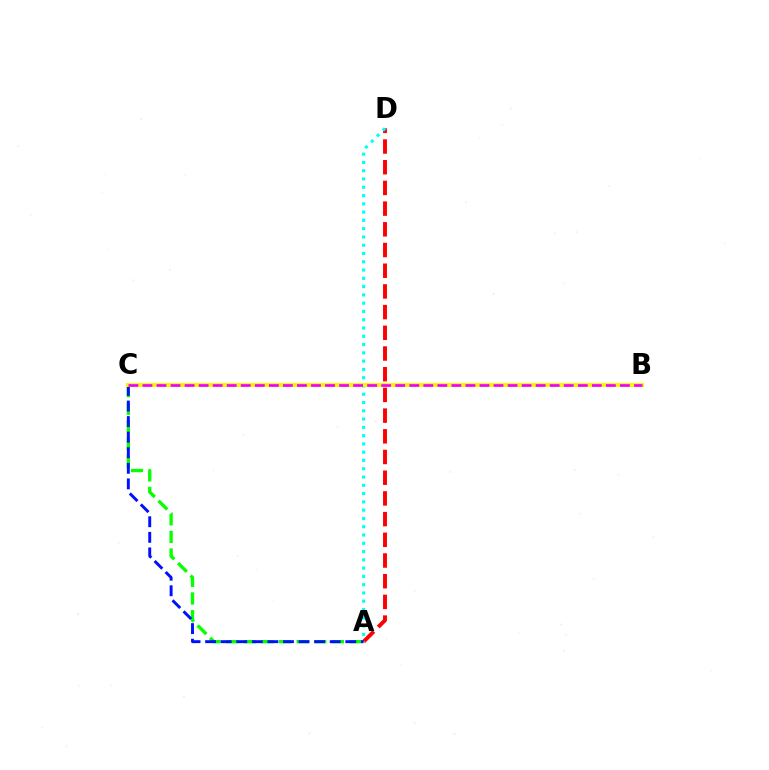{('A', 'D'): [{'color': '#ff0000', 'line_style': 'dashed', 'thickness': 2.81}, {'color': '#00fff6', 'line_style': 'dotted', 'thickness': 2.25}], ('A', 'C'): [{'color': '#08ff00', 'line_style': 'dashed', 'thickness': 2.39}, {'color': '#0010ff', 'line_style': 'dashed', 'thickness': 2.12}], ('B', 'C'): [{'color': '#fcf500', 'line_style': 'solid', 'thickness': 2.9}, {'color': '#ee00ff', 'line_style': 'dashed', 'thickness': 1.91}]}